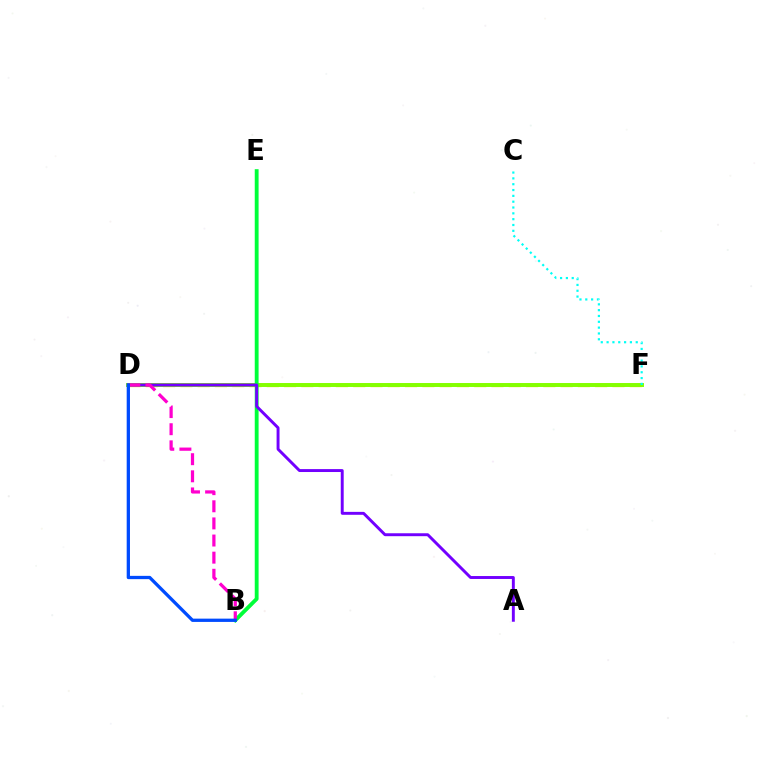{('D', 'F'): [{'color': '#ffbd00', 'line_style': 'dashed', 'thickness': 2.35}, {'color': '#84ff00', 'line_style': 'solid', 'thickness': 2.84}], ('C', 'F'): [{'color': '#00fff6', 'line_style': 'dotted', 'thickness': 1.58}], ('B', 'E'): [{'color': '#ff0000', 'line_style': 'dashed', 'thickness': 1.91}, {'color': '#00ff39', 'line_style': 'solid', 'thickness': 2.76}], ('A', 'D'): [{'color': '#7200ff', 'line_style': 'solid', 'thickness': 2.11}], ('B', 'D'): [{'color': '#ff00cf', 'line_style': 'dashed', 'thickness': 2.33}, {'color': '#004bff', 'line_style': 'solid', 'thickness': 2.36}]}